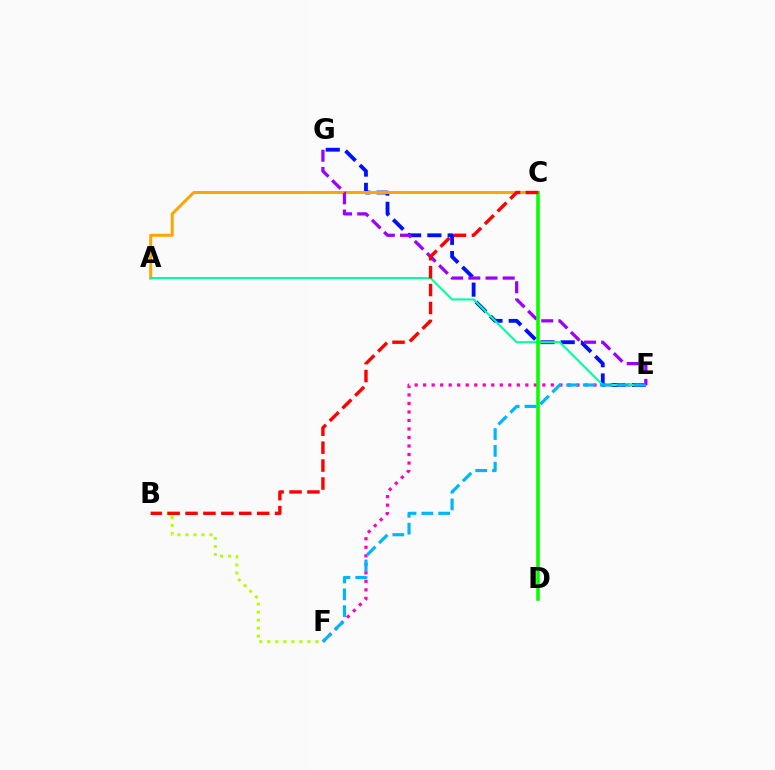{('E', 'G'): [{'color': '#0010ff', 'line_style': 'dashed', 'thickness': 2.75}, {'color': '#9b00ff', 'line_style': 'dashed', 'thickness': 2.34}], ('A', 'C'): [{'color': '#ffa500', 'line_style': 'solid', 'thickness': 2.15}], ('E', 'F'): [{'color': '#ff00bd', 'line_style': 'dotted', 'thickness': 2.31}, {'color': '#00b5ff', 'line_style': 'dashed', 'thickness': 2.28}], ('A', 'E'): [{'color': '#00ff9d', 'line_style': 'solid', 'thickness': 1.5}], ('B', 'F'): [{'color': '#b3ff00', 'line_style': 'dotted', 'thickness': 2.18}], ('C', 'D'): [{'color': '#08ff00', 'line_style': 'solid', 'thickness': 2.59}], ('B', 'C'): [{'color': '#ff0000', 'line_style': 'dashed', 'thickness': 2.43}]}